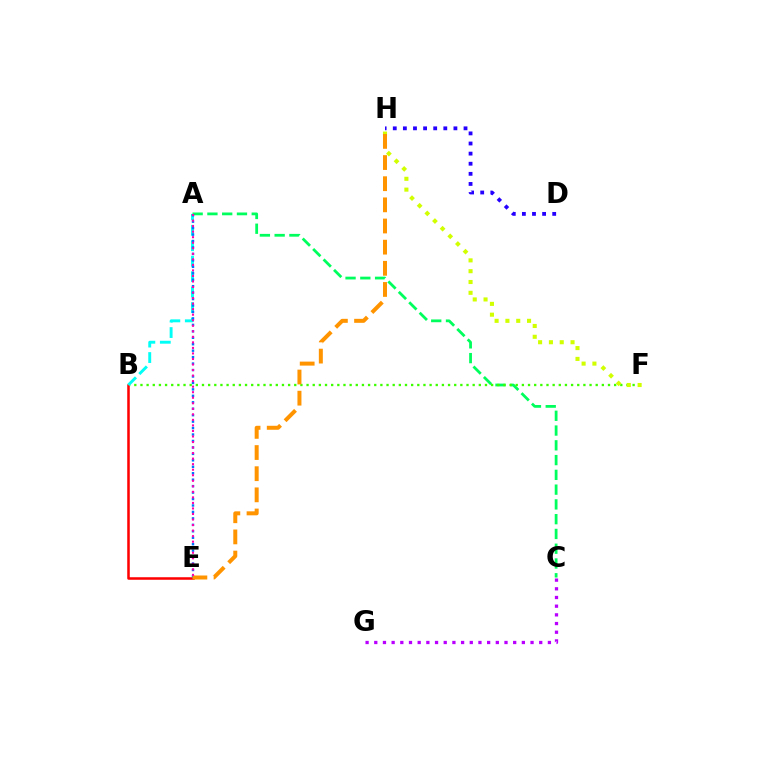{('A', 'C'): [{'color': '#00ff5c', 'line_style': 'dashed', 'thickness': 2.01}], ('B', 'F'): [{'color': '#3dff00', 'line_style': 'dotted', 'thickness': 1.67}], ('B', 'E'): [{'color': '#ff0000', 'line_style': 'solid', 'thickness': 1.82}], ('A', 'B'): [{'color': '#00fff6', 'line_style': 'dashed', 'thickness': 2.1}], ('A', 'E'): [{'color': '#0074ff', 'line_style': 'dotted', 'thickness': 1.75}, {'color': '#ff00ac', 'line_style': 'dotted', 'thickness': 1.5}], ('F', 'H'): [{'color': '#d1ff00', 'line_style': 'dotted', 'thickness': 2.94}], ('E', 'H'): [{'color': '#ff9400', 'line_style': 'dashed', 'thickness': 2.87}], ('D', 'H'): [{'color': '#2500ff', 'line_style': 'dotted', 'thickness': 2.75}], ('C', 'G'): [{'color': '#b900ff', 'line_style': 'dotted', 'thickness': 2.36}]}